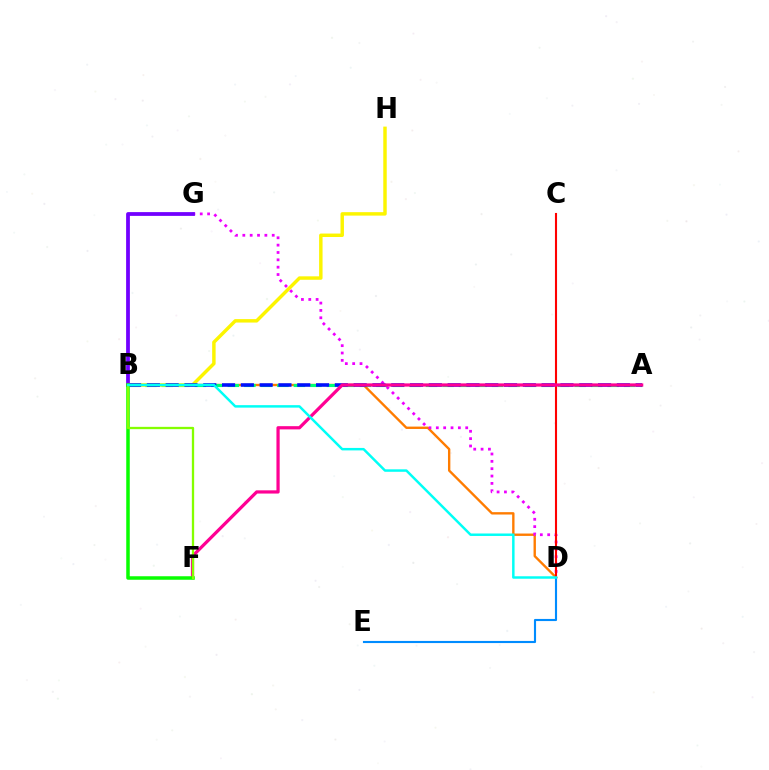{('B', 'D'): [{'color': '#ff7c00', 'line_style': 'solid', 'thickness': 1.71}, {'color': '#00fff6', 'line_style': 'solid', 'thickness': 1.78}], ('A', 'B'): [{'color': '#00ff74', 'line_style': 'dashed', 'thickness': 2.24}, {'color': '#0010ff', 'line_style': 'dashed', 'thickness': 2.55}], ('D', 'G'): [{'color': '#ee00ff', 'line_style': 'dotted', 'thickness': 2.0}], ('C', 'D'): [{'color': '#ff0000', 'line_style': 'solid', 'thickness': 1.51}], ('B', 'H'): [{'color': '#fcf500', 'line_style': 'solid', 'thickness': 2.48}], ('B', 'G'): [{'color': '#7200ff', 'line_style': 'solid', 'thickness': 2.72}], ('D', 'E'): [{'color': '#008cff', 'line_style': 'solid', 'thickness': 1.53}], ('A', 'F'): [{'color': '#ff0094', 'line_style': 'solid', 'thickness': 2.32}], ('B', 'F'): [{'color': '#08ff00', 'line_style': 'solid', 'thickness': 2.53}, {'color': '#84ff00', 'line_style': 'solid', 'thickness': 1.66}]}